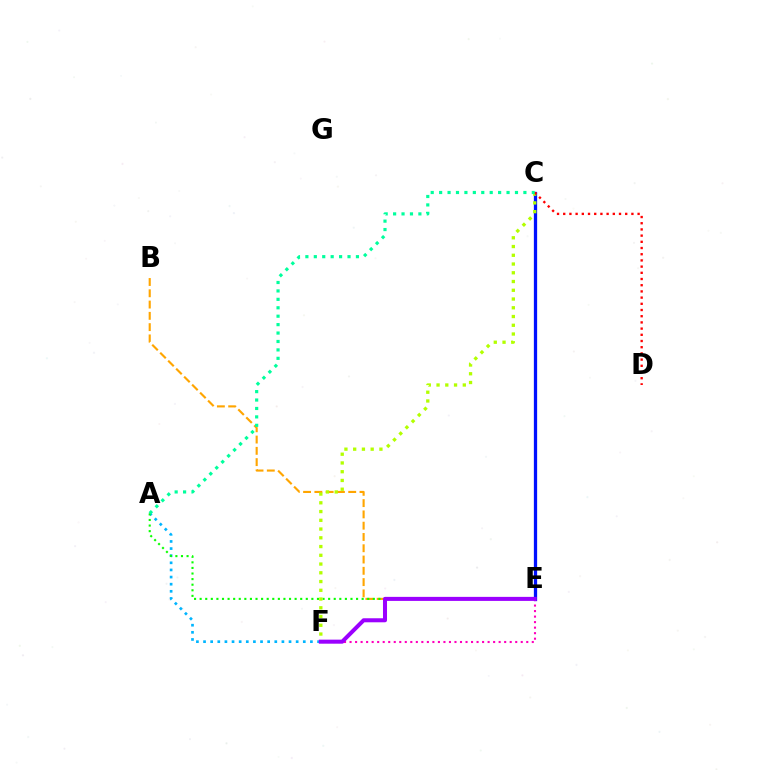{('C', 'E'): [{'color': '#0010ff', 'line_style': 'solid', 'thickness': 2.36}], ('B', 'E'): [{'color': '#ffa500', 'line_style': 'dashed', 'thickness': 1.53}], ('E', 'F'): [{'color': '#ff00bd', 'line_style': 'dotted', 'thickness': 1.5}, {'color': '#9b00ff', 'line_style': 'solid', 'thickness': 2.91}], ('A', 'F'): [{'color': '#00b5ff', 'line_style': 'dotted', 'thickness': 1.94}], ('A', 'E'): [{'color': '#08ff00', 'line_style': 'dotted', 'thickness': 1.52}], ('C', 'F'): [{'color': '#b3ff00', 'line_style': 'dotted', 'thickness': 2.38}], ('C', 'D'): [{'color': '#ff0000', 'line_style': 'dotted', 'thickness': 1.68}], ('A', 'C'): [{'color': '#00ff9d', 'line_style': 'dotted', 'thickness': 2.29}]}